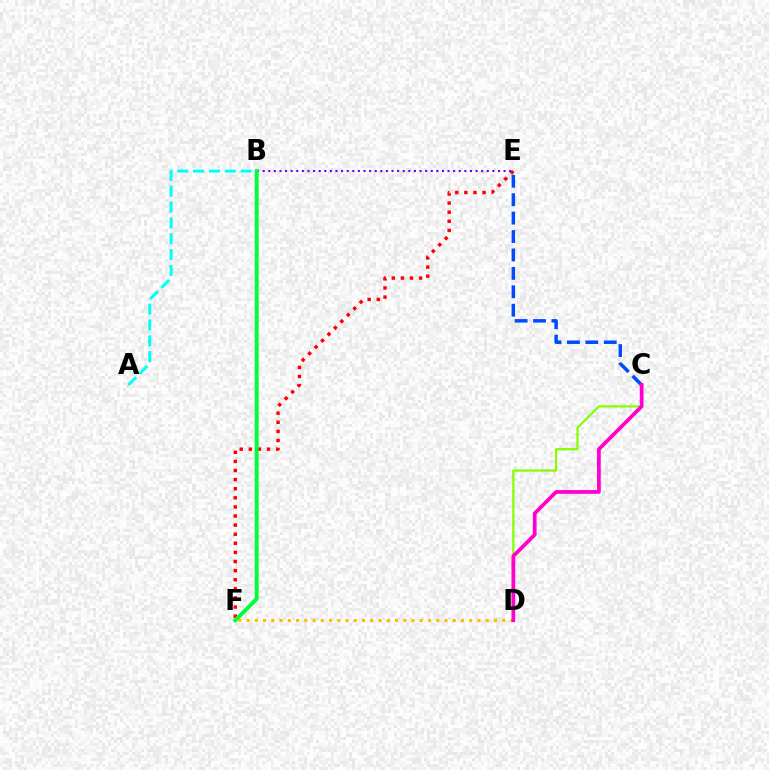{('E', 'F'): [{'color': '#ff0000', 'line_style': 'dotted', 'thickness': 2.47}], ('B', 'E'): [{'color': '#7200ff', 'line_style': 'dotted', 'thickness': 1.52}], ('D', 'F'): [{'color': '#ffbd00', 'line_style': 'dotted', 'thickness': 2.24}], ('C', 'E'): [{'color': '#004bff', 'line_style': 'dashed', 'thickness': 2.5}], ('A', 'B'): [{'color': '#00fff6', 'line_style': 'dashed', 'thickness': 2.15}], ('B', 'F'): [{'color': '#00ff39', 'line_style': 'solid', 'thickness': 2.86}], ('C', 'D'): [{'color': '#84ff00', 'line_style': 'solid', 'thickness': 1.59}, {'color': '#ff00cf', 'line_style': 'solid', 'thickness': 2.7}]}